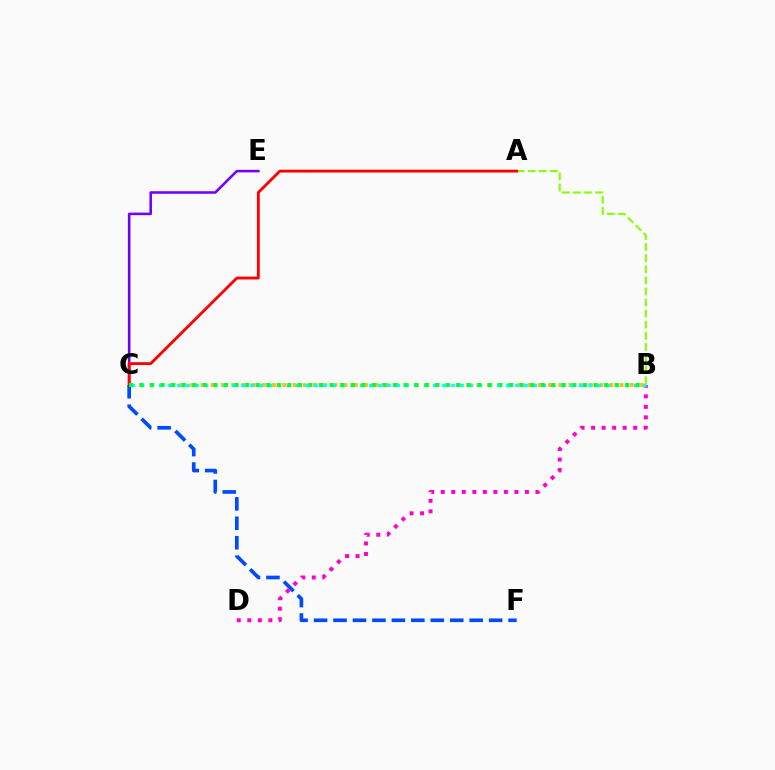{('B', 'C'): [{'color': '#ffbd00', 'line_style': 'dotted', 'thickness': 2.78}, {'color': '#00fff6', 'line_style': 'dotted', 'thickness': 2.48}, {'color': '#00ff39', 'line_style': 'dotted', 'thickness': 2.87}], ('C', 'F'): [{'color': '#004bff', 'line_style': 'dashed', 'thickness': 2.64}], ('A', 'B'): [{'color': '#84ff00', 'line_style': 'dashed', 'thickness': 1.51}], ('C', 'E'): [{'color': '#7200ff', 'line_style': 'solid', 'thickness': 1.85}], ('B', 'D'): [{'color': '#ff00cf', 'line_style': 'dotted', 'thickness': 2.86}], ('A', 'C'): [{'color': '#ff0000', 'line_style': 'solid', 'thickness': 2.05}]}